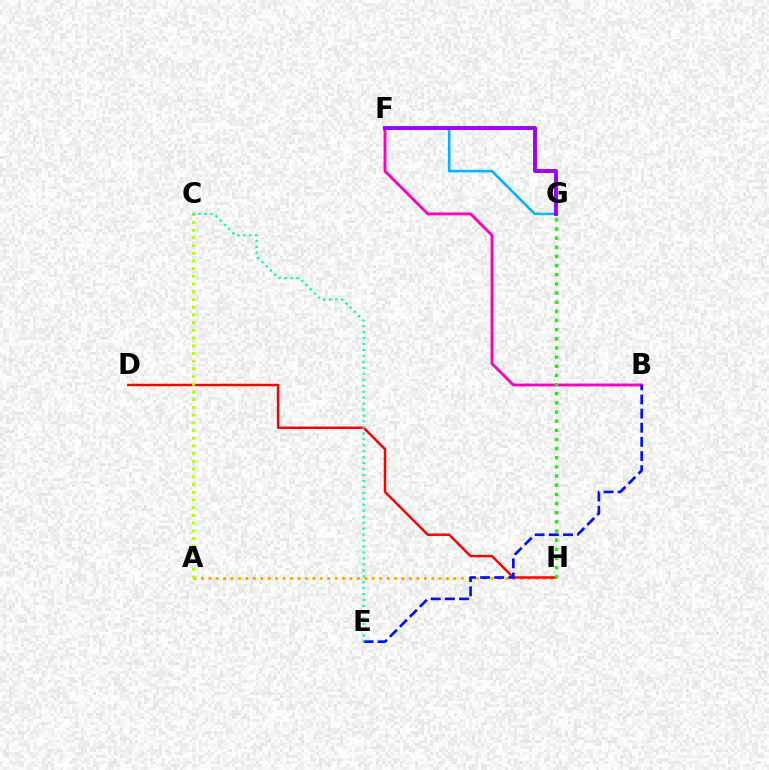{('A', 'H'): [{'color': '#ffa500', 'line_style': 'dotted', 'thickness': 2.02}], ('B', 'F'): [{'color': '#ff00bd', 'line_style': 'solid', 'thickness': 2.06}], ('D', 'H'): [{'color': '#ff0000', 'line_style': 'solid', 'thickness': 1.77}], ('B', 'E'): [{'color': '#0010ff', 'line_style': 'dashed', 'thickness': 1.92}], ('F', 'G'): [{'color': '#00b5ff', 'line_style': 'solid', 'thickness': 1.86}, {'color': '#9b00ff', 'line_style': 'solid', 'thickness': 2.81}], ('G', 'H'): [{'color': '#08ff00', 'line_style': 'dotted', 'thickness': 2.49}], ('A', 'C'): [{'color': '#b3ff00', 'line_style': 'dotted', 'thickness': 2.09}], ('C', 'E'): [{'color': '#00ff9d', 'line_style': 'dotted', 'thickness': 1.62}]}